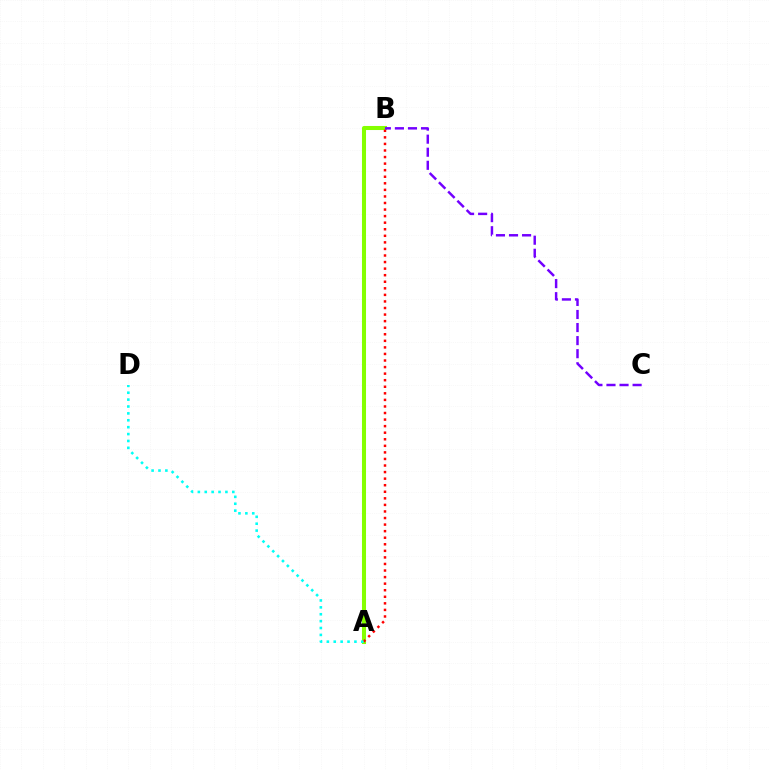{('A', 'B'): [{'color': '#84ff00', 'line_style': 'solid', 'thickness': 2.92}, {'color': '#ff0000', 'line_style': 'dotted', 'thickness': 1.78}], ('A', 'D'): [{'color': '#00fff6', 'line_style': 'dotted', 'thickness': 1.87}], ('B', 'C'): [{'color': '#7200ff', 'line_style': 'dashed', 'thickness': 1.78}]}